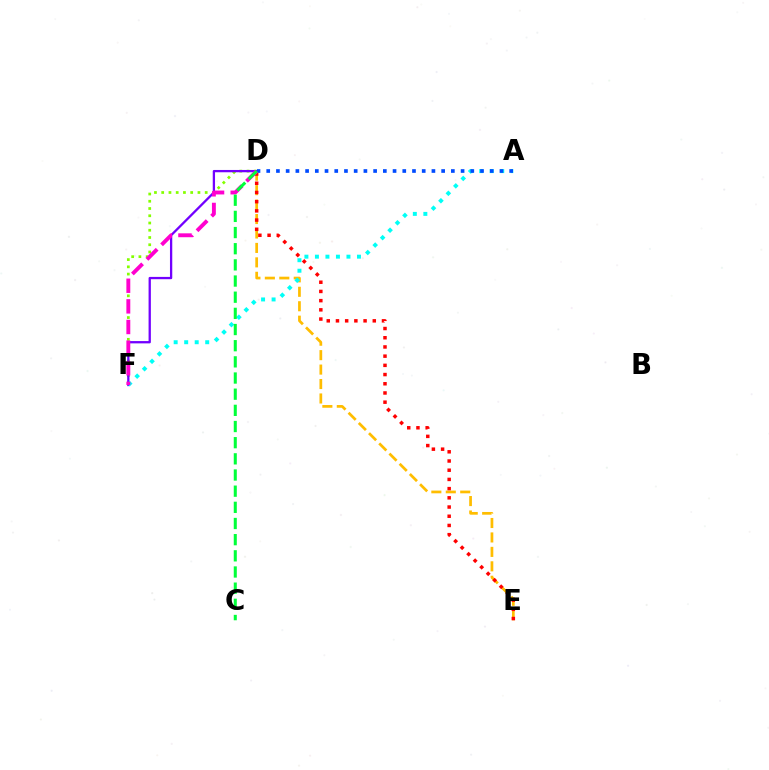{('D', 'E'): [{'color': '#ffbd00', 'line_style': 'dashed', 'thickness': 1.96}, {'color': '#ff0000', 'line_style': 'dotted', 'thickness': 2.5}], ('D', 'F'): [{'color': '#84ff00', 'line_style': 'dotted', 'thickness': 1.97}, {'color': '#7200ff', 'line_style': 'solid', 'thickness': 1.65}, {'color': '#ff00cf', 'line_style': 'dashed', 'thickness': 2.8}], ('A', 'F'): [{'color': '#00fff6', 'line_style': 'dotted', 'thickness': 2.86}], ('A', 'D'): [{'color': '#004bff', 'line_style': 'dotted', 'thickness': 2.64}], ('C', 'D'): [{'color': '#00ff39', 'line_style': 'dashed', 'thickness': 2.2}]}